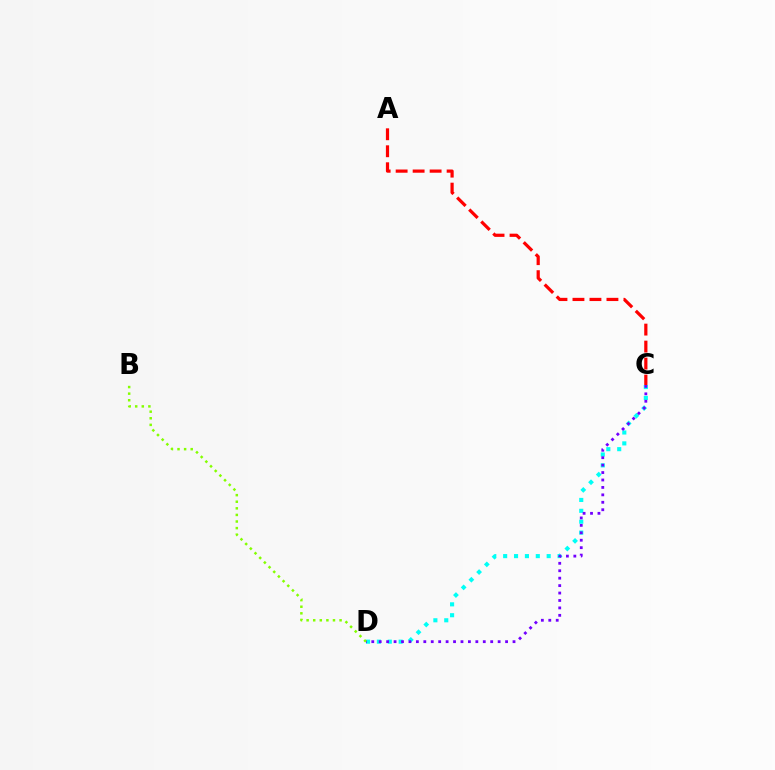{('C', 'D'): [{'color': '#00fff6', 'line_style': 'dotted', 'thickness': 2.96}, {'color': '#7200ff', 'line_style': 'dotted', 'thickness': 2.02}], ('A', 'C'): [{'color': '#ff0000', 'line_style': 'dashed', 'thickness': 2.31}], ('B', 'D'): [{'color': '#84ff00', 'line_style': 'dotted', 'thickness': 1.79}]}